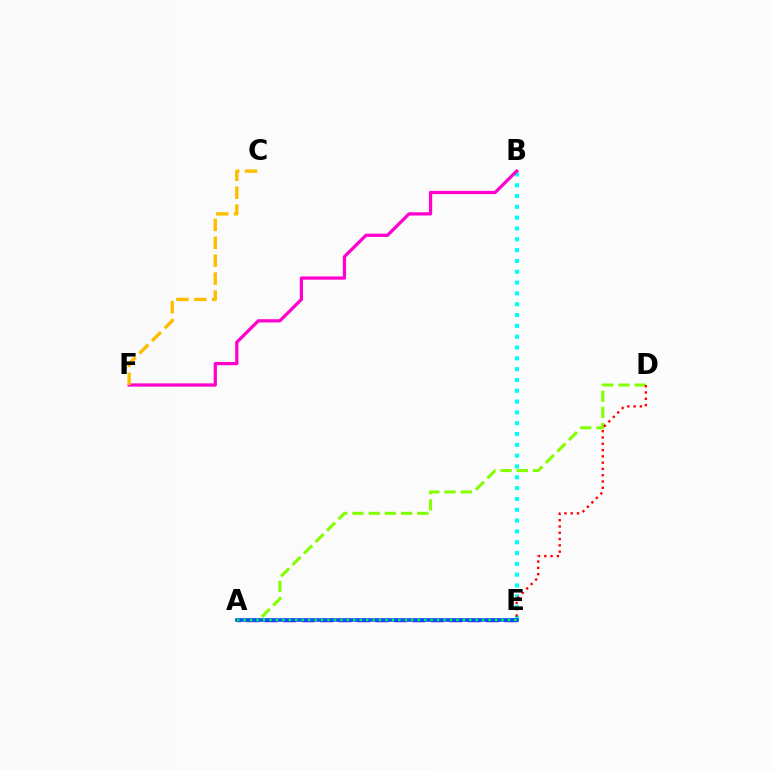{('A', 'E'): [{'color': '#7200ff', 'line_style': 'dashed', 'thickness': 2.51}, {'color': '#004bff', 'line_style': 'solid', 'thickness': 2.59}, {'color': '#00ff39', 'line_style': 'dotted', 'thickness': 1.75}], ('B', 'E'): [{'color': '#00fff6', 'line_style': 'dotted', 'thickness': 2.94}], ('B', 'F'): [{'color': '#ff00cf', 'line_style': 'solid', 'thickness': 2.34}], ('A', 'D'): [{'color': '#84ff00', 'line_style': 'dashed', 'thickness': 2.2}], ('D', 'E'): [{'color': '#ff0000', 'line_style': 'dotted', 'thickness': 1.71}], ('C', 'F'): [{'color': '#ffbd00', 'line_style': 'dashed', 'thickness': 2.43}]}